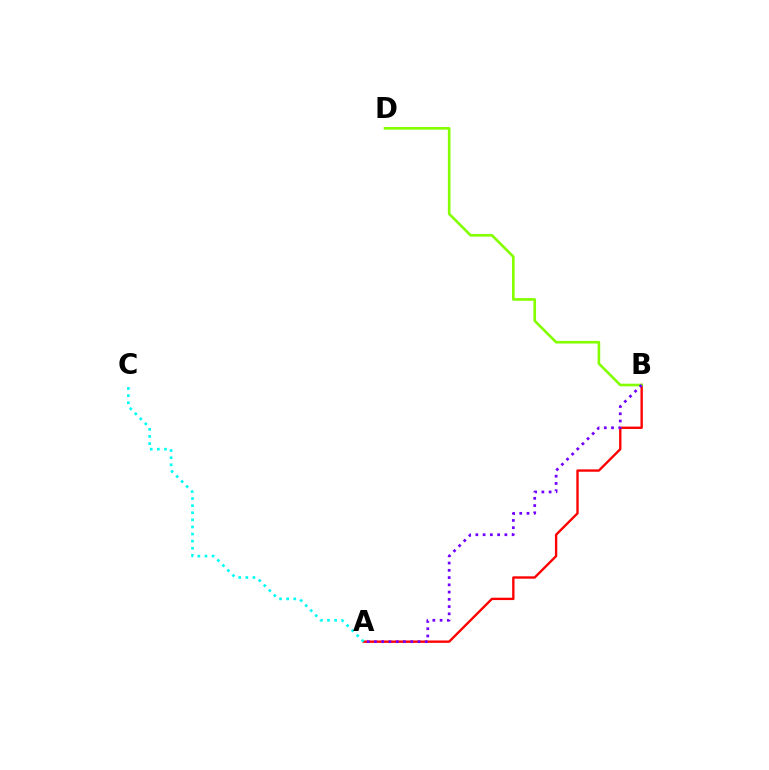{('A', 'B'): [{'color': '#ff0000', 'line_style': 'solid', 'thickness': 1.7}, {'color': '#7200ff', 'line_style': 'dotted', 'thickness': 1.97}], ('B', 'D'): [{'color': '#84ff00', 'line_style': 'solid', 'thickness': 1.9}], ('A', 'C'): [{'color': '#00fff6', 'line_style': 'dotted', 'thickness': 1.93}]}